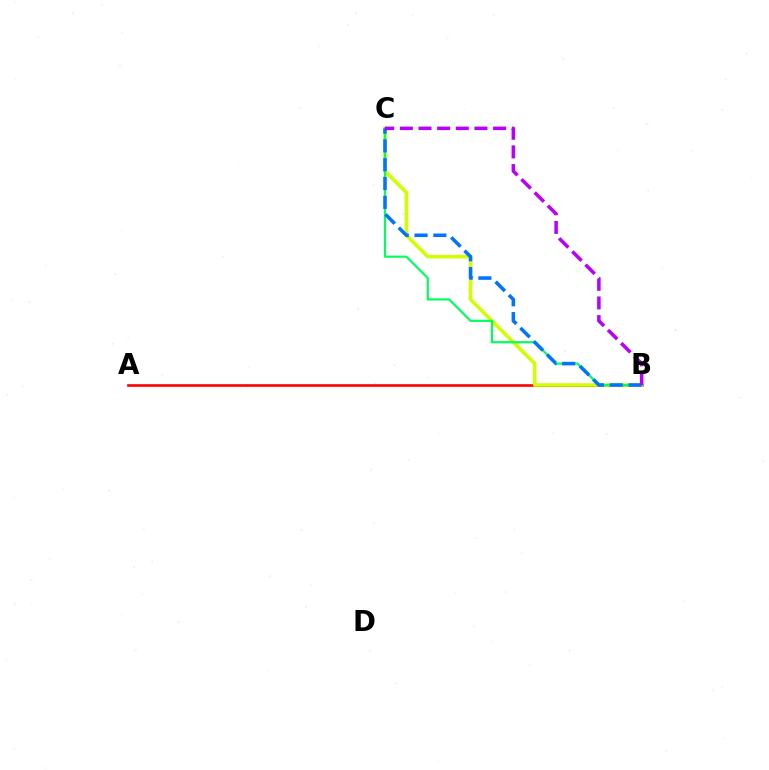{('A', 'B'): [{'color': '#ff0000', 'line_style': 'solid', 'thickness': 1.9}], ('B', 'C'): [{'color': '#d1ff00', 'line_style': 'solid', 'thickness': 2.57}, {'color': '#00ff5c', 'line_style': 'solid', 'thickness': 1.56}, {'color': '#0074ff', 'line_style': 'dashed', 'thickness': 2.56}, {'color': '#b900ff', 'line_style': 'dashed', 'thickness': 2.53}]}